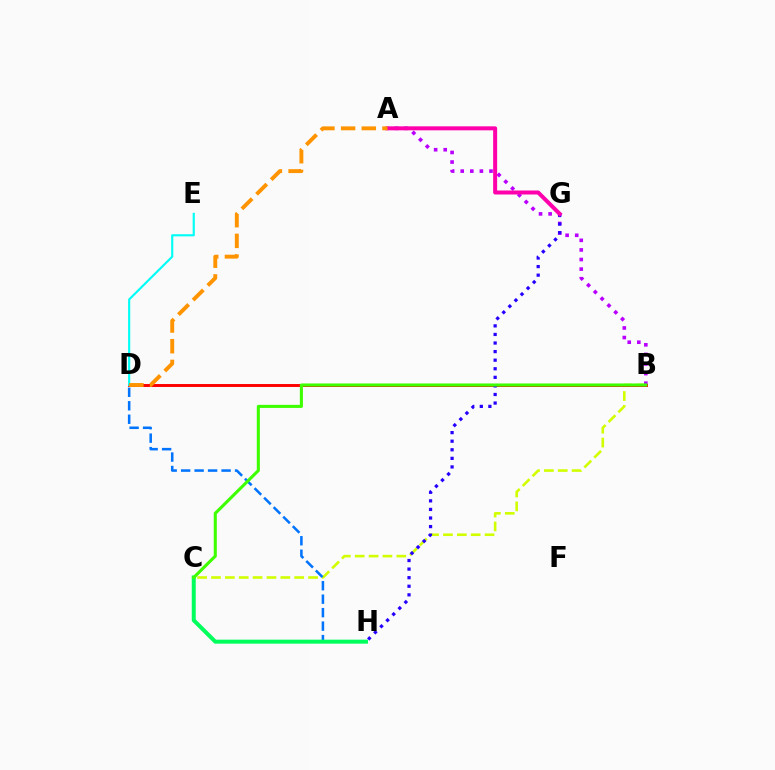{('B', 'C'): [{'color': '#d1ff00', 'line_style': 'dashed', 'thickness': 1.88}, {'color': '#3dff00', 'line_style': 'solid', 'thickness': 2.21}], ('A', 'B'): [{'color': '#b900ff', 'line_style': 'dotted', 'thickness': 2.61}], ('B', 'D'): [{'color': '#ff0000', 'line_style': 'solid', 'thickness': 2.12}], ('G', 'H'): [{'color': '#2500ff', 'line_style': 'dotted', 'thickness': 2.33}], ('D', 'H'): [{'color': '#0074ff', 'line_style': 'dashed', 'thickness': 1.83}], ('C', 'H'): [{'color': '#00ff5c', 'line_style': 'solid', 'thickness': 2.88}], ('D', 'E'): [{'color': '#00fff6', 'line_style': 'solid', 'thickness': 1.54}], ('A', 'G'): [{'color': '#ff00ac', 'line_style': 'solid', 'thickness': 2.88}], ('A', 'D'): [{'color': '#ff9400', 'line_style': 'dashed', 'thickness': 2.81}]}